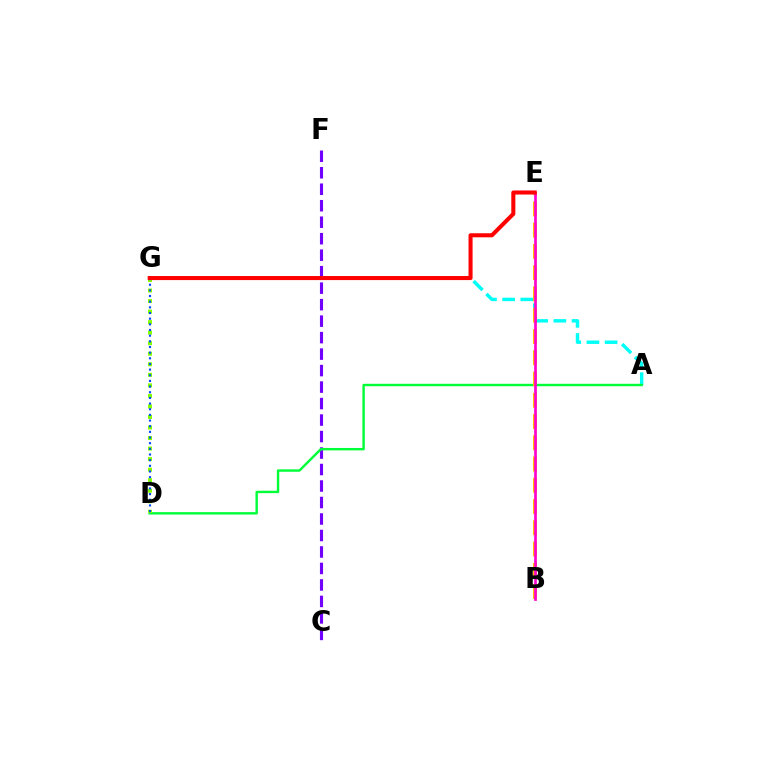{('A', 'G'): [{'color': '#00fff6', 'line_style': 'dashed', 'thickness': 2.47}], ('C', 'F'): [{'color': '#7200ff', 'line_style': 'dashed', 'thickness': 2.24}], ('A', 'D'): [{'color': '#00ff39', 'line_style': 'solid', 'thickness': 1.74}], ('B', 'E'): [{'color': '#ffbd00', 'line_style': 'dashed', 'thickness': 2.89}, {'color': '#ff00cf', 'line_style': 'solid', 'thickness': 1.93}], ('D', 'G'): [{'color': '#84ff00', 'line_style': 'dotted', 'thickness': 2.86}, {'color': '#004bff', 'line_style': 'dotted', 'thickness': 1.54}], ('E', 'G'): [{'color': '#ff0000', 'line_style': 'solid', 'thickness': 2.92}]}